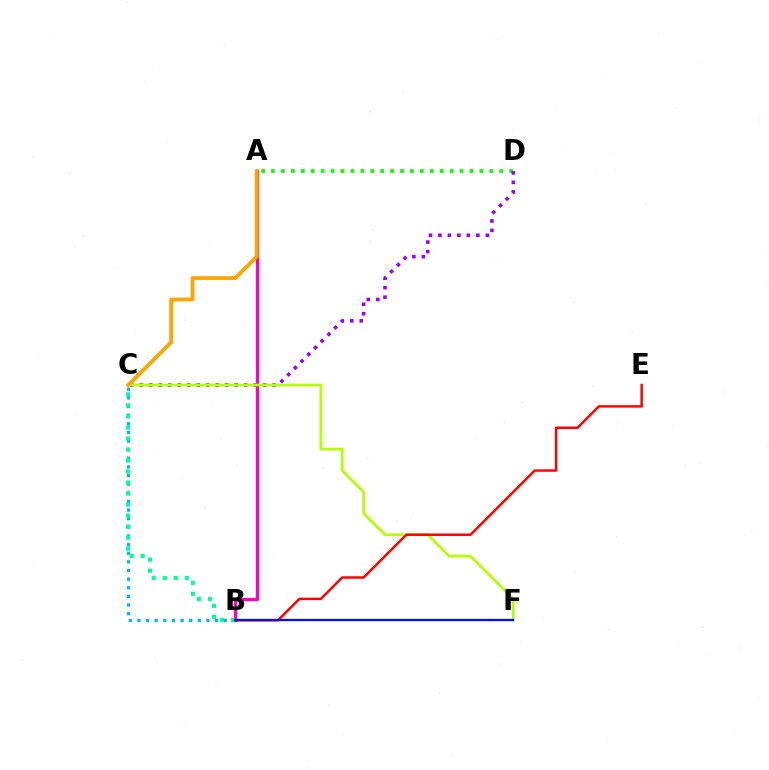{('B', 'C'): [{'color': '#00b5ff', 'line_style': 'dotted', 'thickness': 2.35}, {'color': '#00ff9d', 'line_style': 'dotted', 'thickness': 2.99}], ('A', 'D'): [{'color': '#08ff00', 'line_style': 'dotted', 'thickness': 2.7}], ('C', 'D'): [{'color': '#9b00ff', 'line_style': 'dotted', 'thickness': 2.58}], ('A', 'B'): [{'color': '#ff00bd', 'line_style': 'solid', 'thickness': 2.36}], ('C', 'F'): [{'color': '#b3ff00', 'line_style': 'solid', 'thickness': 1.96}], ('A', 'C'): [{'color': '#ffa500', 'line_style': 'solid', 'thickness': 2.75}], ('B', 'E'): [{'color': '#ff0000', 'line_style': 'solid', 'thickness': 1.78}], ('B', 'F'): [{'color': '#0010ff', 'line_style': 'solid', 'thickness': 1.64}]}